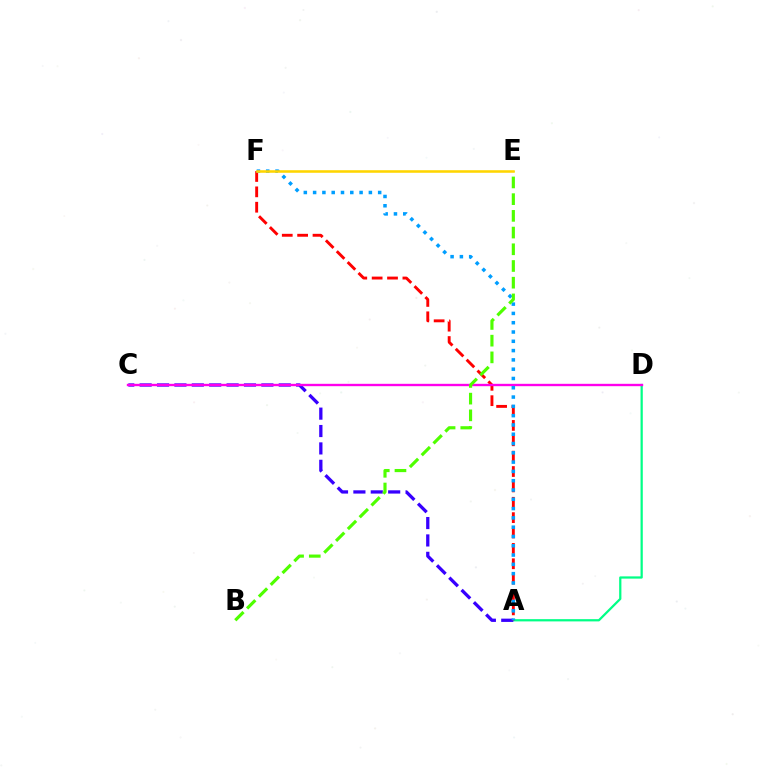{('A', 'D'): [{'color': '#00ff86', 'line_style': 'solid', 'thickness': 1.61}], ('A', 'C'): [{'color': '#3700ff', 'line_style': 'dashed', 'thickness': 2.36}], ('A', 'F'): [{'color': '#ff0000', 'line_style': 'dashed', 'thickness': 2.09}, {'color': '#009eff', 'line_style': 'dotted', 'thickness': 2.53}], ('C', 'D'): [{'color': '#ff00ed', 'line_style': 'solid', 'thickness': 1.7}], ('B', 'E'): [{'color': '#4fff00', 'line_style': 'dashed', 'thickness': 2.27}], ('E', 'F'): [{'color': '#ffd500', 'line_style': 'solid', 'thickness': 1.85}]}